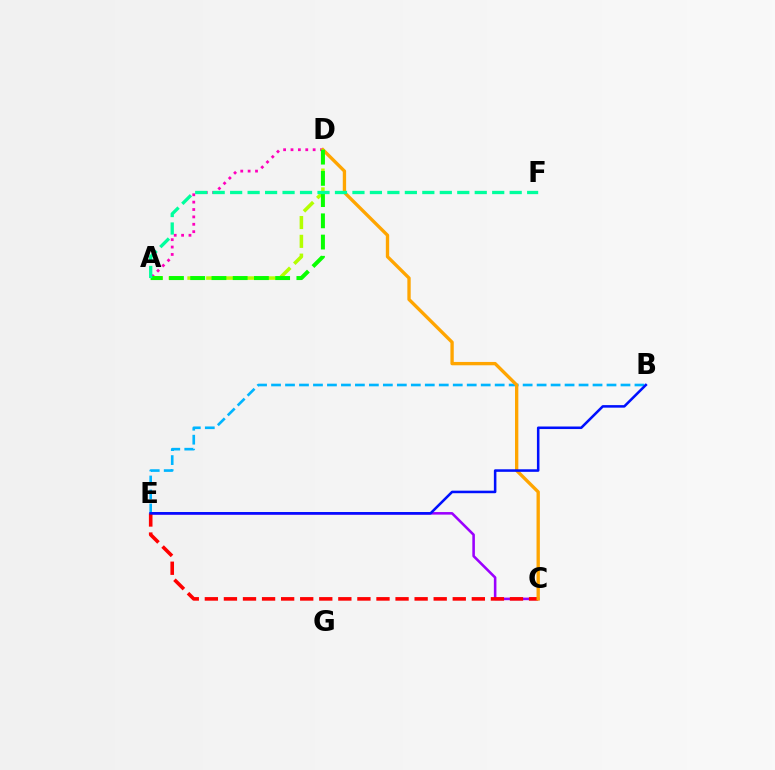{('A', 'D'): [{'color': '#ff00bd', 'line_style': 'dotted', 'thickness': 2.01}, {'color': '#b3ff00', 'line_style': 'dashed', 'thickness': 2.55}, {'color': '#08ff00', 'line_style': 'dashed', 'thickness': 2.88}], ('C', 'E'): [{'color': '#9b00ff', 'line_style': 'solid', 'thickness': 1.85}, {'color': '#ff0000', 'line_style': 'dashed', 'thickness': 2.59}], ('B', 'E'): [{'color': '#00b5ff', 'line_style': 'dashed', 'thickness': 1.9}, {'color': '#0010ff', 'line_style': 'solid', 'thickness': 1.83}], ('C', 'D'): [{'color': '#ffa500', 'line_style': 'solid', 'thickness': 2.4}], ('A', 'F'): [{'color': '#00ff9d', 'line_style': 'dashed', 'thickness': 2.37}]}